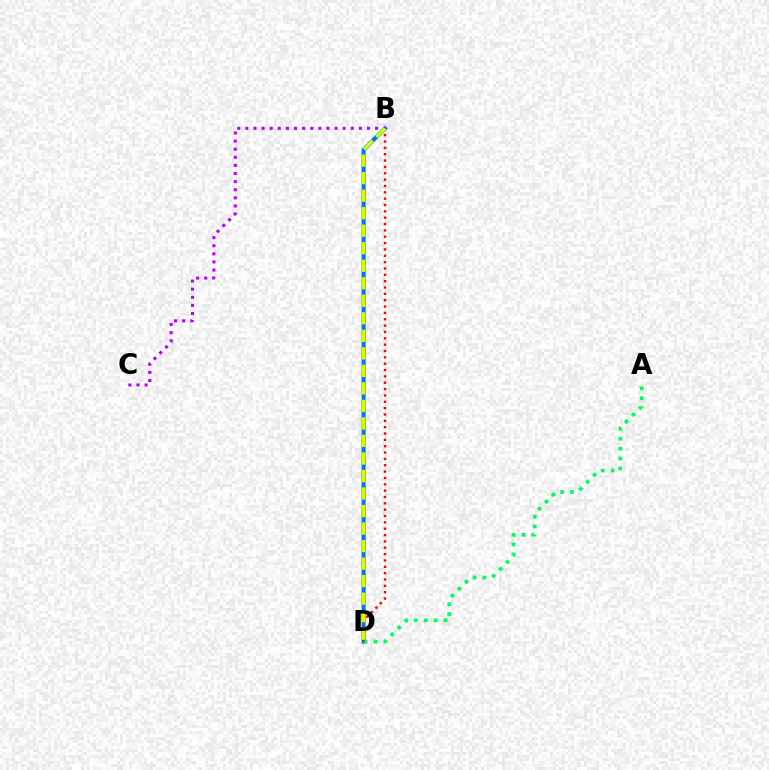{('B', 'D'): [{'color': '#0074ff', 'line_style': 'solid', 'thickness': 2.89}, {'color': '#ff0000', 'line_style': 'dotted', 'thickness': 1.72}, {'color': '#d1ff00', 'line_style': 'dashed', 'thickness': 2.38}], ('B', 'C'): [{'color': '#b900ff', 'line_style': 'dotted', 'thickness': 2.2}], ('A', 'D'): [{'color': '#00ff5c', 'line_style': 'dotted', 'thickness': 2.68}]}